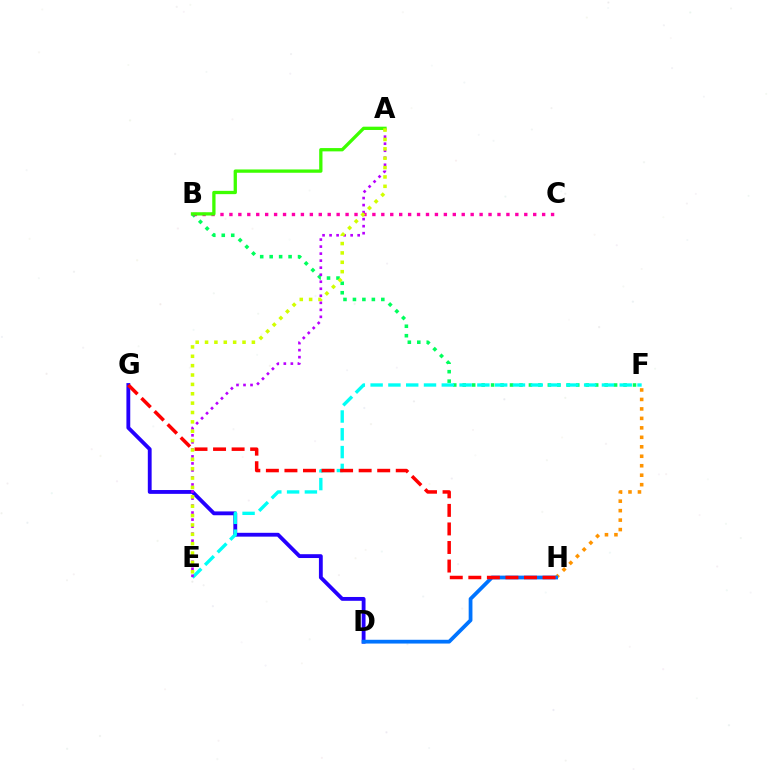{('F', 'H'): [{'color': '#ff9400', 'line_style': 'dotted', 'thickness': 2.57}], ('B', 'F'): [{'color': '#00ff5c', 'line_style': 'dotted', 'thickness': 2.57}], ('D', 'G'): [{'color': '#2500ff', 'line_style': 'solid', 'thickness': 2.76}], ('B', 'C'): [{'color': '#ff00ac', 'line_style': 'dotted', 'thickness': 2.43}], ('E', 'F'): [{'color': '#00fff6', 'line_style': 'dashed', 'thickness': 2.42}], ('D', 'H'): [{'color': '#0074ff', 'line_style': 'solid', 'thickness': 2.71}], ('G', 'H'): [{'color': '#ff0000', 'line_style': 'dashed', 'thickness': 2.52}], ('A', 'E'): [{'color': '#b900ff', 'line_style': 'dotted', 'thickness': 1.91}, {'color': '#d1ff00', 'line_style': 'dotted', 'thickness': 2.55}], ('A', 'B'): [{'color': '#3dff00', 'line_style': 'solid', 'thickness': 2.37}]}